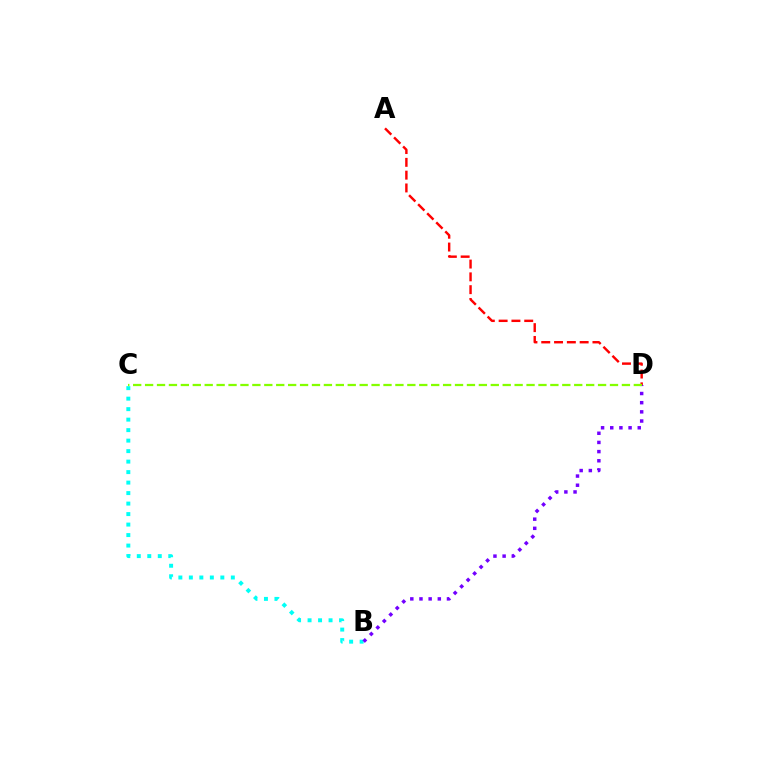{('A', 'D'): [{'color': '#ff0000', 'line_style': 'dashed', 'thickness': 1.74}], ('B', 'C'): [{'color': '#00fff6', 'line_style': 'dotted', 'thickness': 2.85}], ('B', 'D'): [{'color': '#7200ff', 'line_style': 'dotted', 'thickness': 2.49}], ('C', 'D'): [{'color': '#84ff00', 'line_style': 'dashed', 'thickness': 1.62}]}